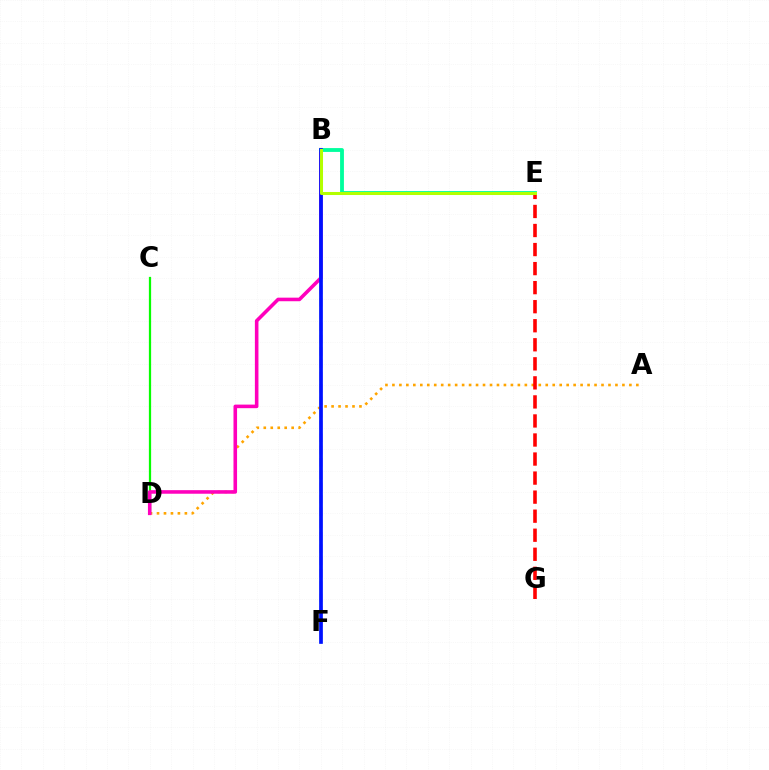{('A', 'D'): [{'color': '#ffa500', 'line_style': 'dotted', 'thickness': 1.89}], ('C', 'D'): [{'color': '#08ff00', 'line_style': 'solid', 'thickness': 1.61}], ('B', 'F'): [{'color': '#9b00ff', 'line_style': 'dashed', 'thickness': 1.67}, {'color': '#00b5ff', 'line_style': 'solid', 'thickness': 1.71}, {'color': '#0010ff', 'line_style': 'solid', 'thickness': 2.64}], ('B', 'D'): [{'color': '#ff00bd', 'line_style': 'solid', 'thickness': 2.57}], ('B', 'E'): [{'color': '#00ff9d', 'line_style': 'solid', 'thickness': 2.76}, {'color': '#b3ff00', 'line_style': 'solid', 'thickness': 2.19}], ('E', 'G'): [{'color': '#ff0000', 'line_style': 'dashed', 'thickness': 2.59}]}